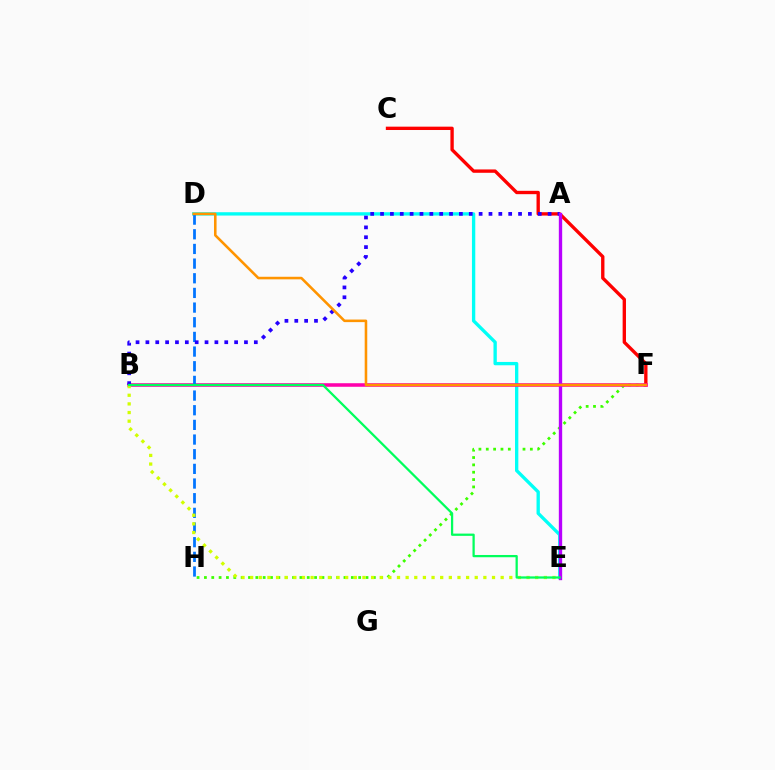{('F', 'H'): [{'color': '#3dff00', 'line_style': 'dotted', 'thickness': 2.0}], ('D', 'E'): [{'color': '#00fff6', 'line_style': 'solid', 'thickness': 2.4}], ('C', 'F'): [{'color': '#ff0000', 'line_style': 'solid', 'thickness': 2.41}], ('B', 'F'): [{'color': '#ff00ac', 'line_style': 'solid', 'thickness': 2.56}], ('D', 'H'): [{'color': '#0074ff', 'line_style': 'dashed', 'thickness': 1.99}], ('A', 'B'): [{'color': '#2500ff', 'line_style': 'dotted', 'thickness': 2.68}], ('B', 'E'): [{'color': '#d1ff00', 'line_style': 'dotted', 'thickness': 2.35}, {'color': '#00ff5c', 'line_style': 'solid', 'thickness': 1.63}], ('A', 'E'): [{'color': '#b900ff', 'line_style': 'solid', 'thickness': 2.41}], ('D', 'F'): [{'color': '#ff9400', 'line_style': 'solid', 'thickness': 1.85}]}